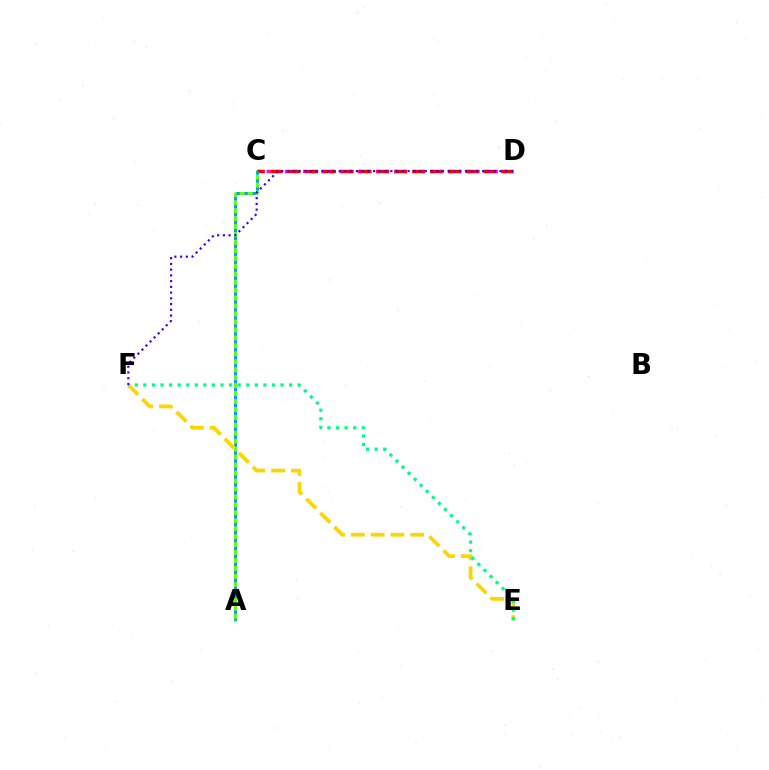{('A', 'C'): [{'color': '#4fff00', 'line_style': 'solid', 'thickness': 1.96}, {'color': '#009eff', 'line_style': 'dotted', 'thickness': 2.16}], ('C', 'D'): [{'color': '#ff00ed', 'line_style': 'dotted', 'thickness': 2.48}, {'color': '#ff0000', 'line_style': 'dashed', 'thickness': 2.41}], ('E', 'F'): [{'color': '#ffd500', 'line_style': 'dashed', 'thickness': 2.69}, {'color': '#00ff86', 'line_style': 'dotted', 'thickness': 2.33}], ('D', 'F'): [{'color': '#3700ff', 'line_style': 'dotted', 'thickness': 1.56}]}